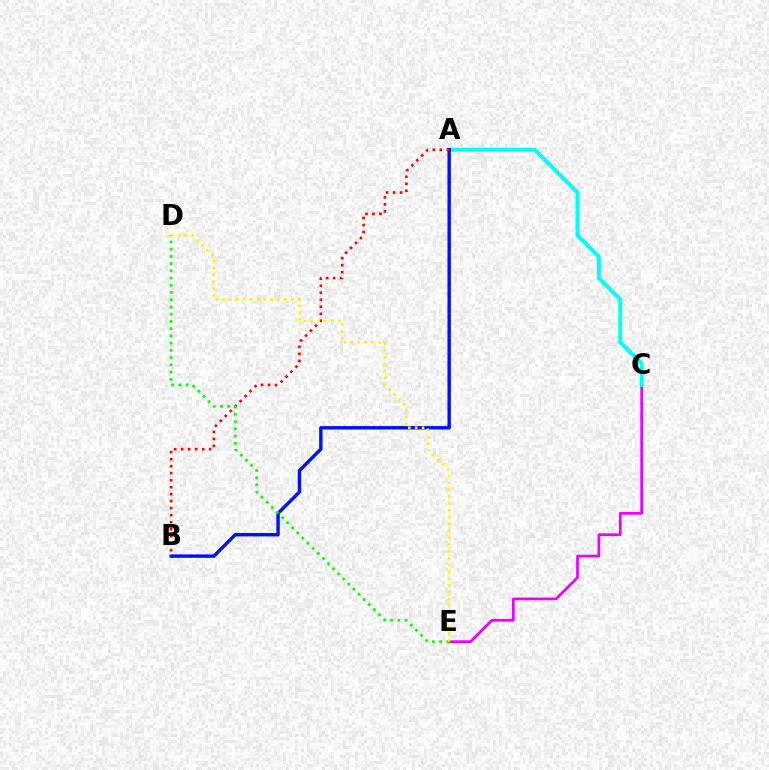{('C', 'E'): [{'color': '#ee00ff', 'line_style': 'solid', 'thickness': 1.97}], ('A', 'C'): [{'color': '#00fff6', 'line_style': 'solid', 'thickness': 2.84}], ('A', 'B'): [{'color': '#0010ff', 'line_style': 'solid', 'thickness': 2.46}, {'color': '#ff0000', 'line_style': 'dotted', 'thickness': 1.9}], ('D', 'E'): [{'color': '#08ff00', 'line_style': 'dotted', 'thickness': 1.96}, {'color': '#fcf500', 'line_style': 'dotted', 'thickness': 1.86}]}